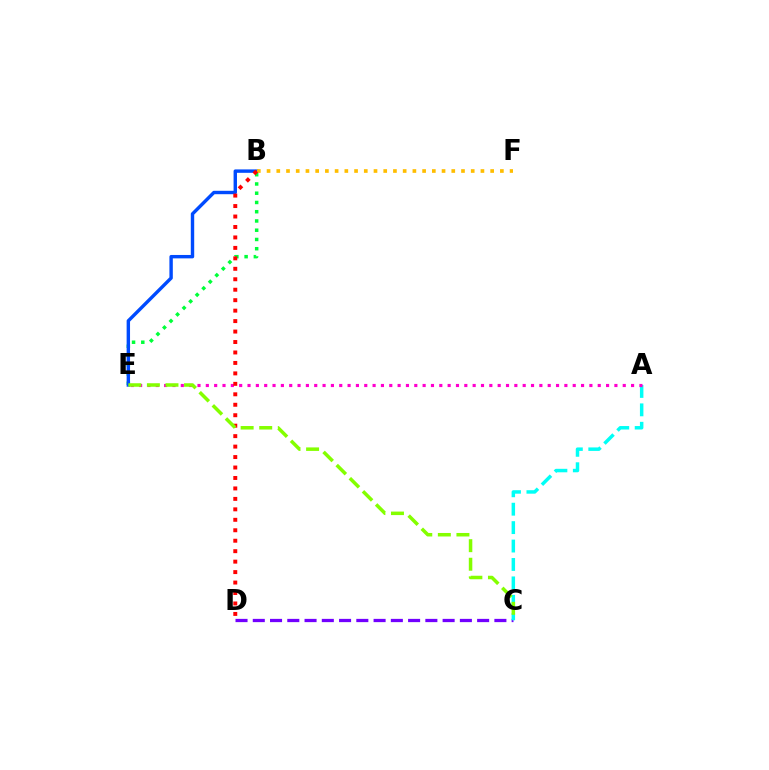{('C', 'D'): [{'color': '#7200ff', 'line_style': 'dashed', 'thickness': 2.34}], ('B', 'E'): [{'color': '#00ff39', 'line_style': 'dotted', 'thickness': 2.51}, {'color': '#004bff', 'line_style': 'solid', 'thickness': 2.45}], ('A', 'C'): [{'color': '#00fff6', 'line_style': 'dashed', 'thickness': 2.5}], ('A', 'E'): [{'color': '#ff00cf', 'line_style': 'dotted', 'thickness': 2.27}], ('B', 'F'): [{'color': '#ffbd00', 'line_style': 'dotted', 'thickness': 2.64}], ('B', 'D'): [{'color': '#ff0000', 'line_style': 'dotted', 'thickness': 2.84}], ('C', 'E'): [{'color': '#84ff00', 'line_style': 'dashed', 'thickness': 2.52}]}